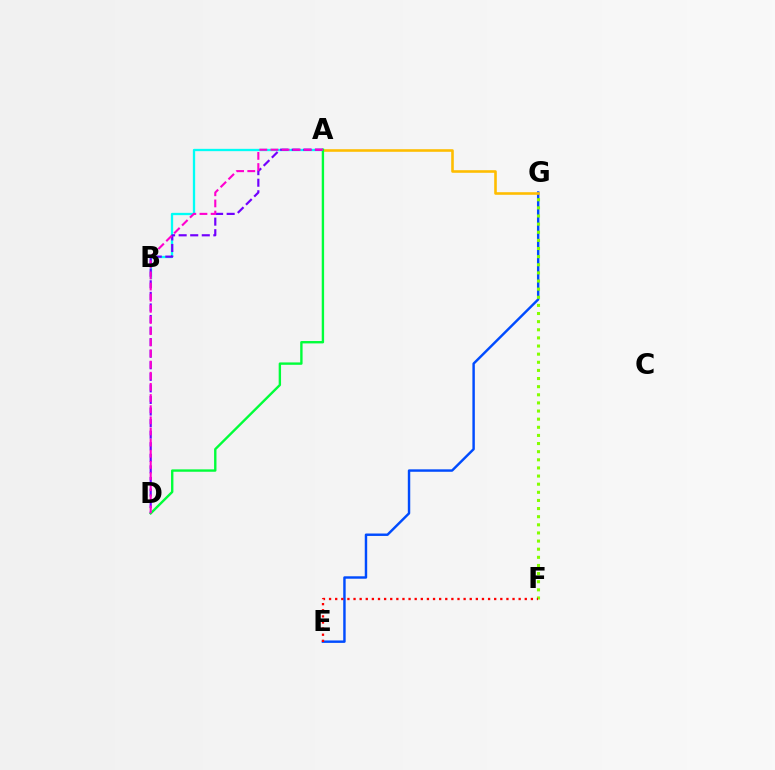{('A', 'B'): [{'color': '#00fff6', 'line_style': 'solid', 'thickness': 1.67}], ('E', 'G'): [{'color': '#004bff', 'line_style': 'solid', 'thickness': 1.76}], ('A', 'G'): [{'color': '#ffbd00', 'line_style': 'solid', 'thickness': 1.87}], ('A', 'D'): [{'color': '#7200ff', 'line_style': 'dashed', 'thickness': 1.57}, {'color': '#00ff39', 'line_style': 'solid', 'thickness': 1.71}, {'color': '#ff00cf', 'line_style': 'dashed', 'thickness': 1.51}], ('F', 'G'): [{'color': '#84ff00', 'line_style': 'dotted', 'thickness': 2.21}], ('E', 'F'): [{'color': '#ff0000', 'line_style': 'dotted', 'thickness': 1.66}]}